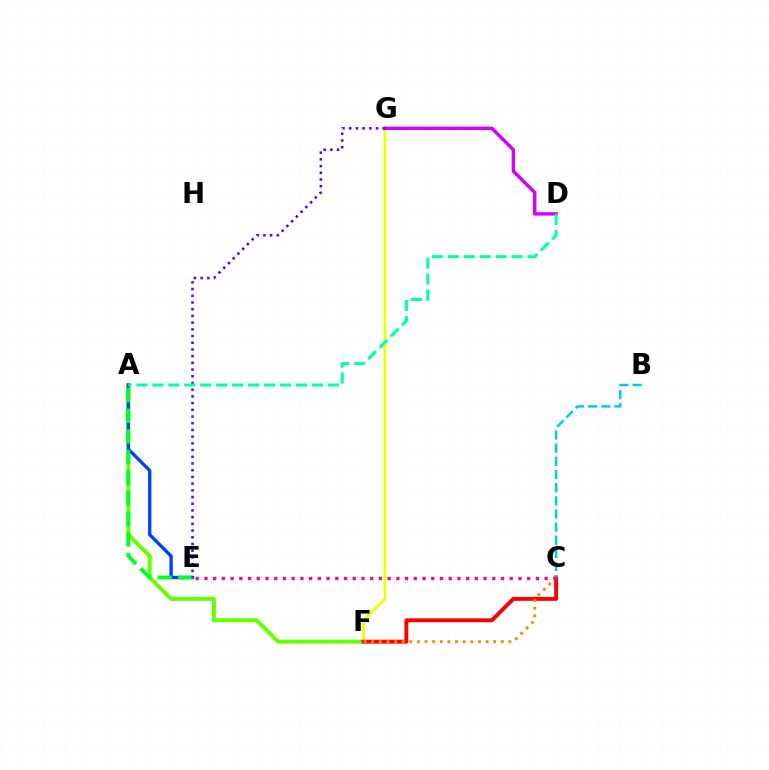{('A', 'F'): [{'color': '#66ff00', 'line_style': 'solid', 'thickness': 2.86}], ('F', 'G'): [{'color': '#eeff00', 'line_style': 'solid', 'thickness': 2.0}], ('C', 'F'): [{'color': '#ff0000', 'line_style': 'solid', 'thickness': 2.82}, {'color': '#ff8800', 'line_style': 'dotted', 'thickness': 2.07}], ('D', 'G'): [{'color': '#d600ff', 'line_style': 'solid', 'thickness': 2.47}], ('B', 'C'): [{'color': '#00c7ff', 'line_style': 'dashed', 'thickness': 1.79}], ('A', 'E'): [{'color': '#003fff', 'line_style': 'solid', 'thickness': 2.39}, {'color': '#00ff27', 'line_style': 'dashed', 'thickness': 2.8}], ('C', 'E'): [{'color': '#ff00a0', 'line_style': 'dotted', 'thickness': 2.37}], ('E', 'G'): [{'color': '#4f00ff', 'line_style': 'dotted', 'thickness': 1.82}], ('A', 'D'): [{'color': '#00ffaf', 'line_style': 'dashed', 'thickness': 2.17}]}